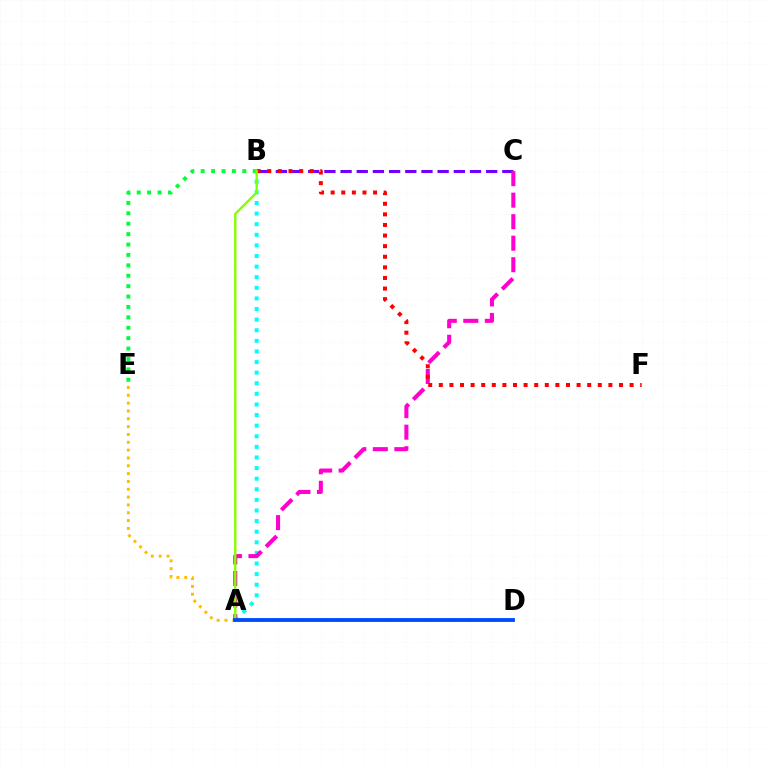{('A', 'B'): [{'color': '#00fff6', 'line_style': 'dotted', 'thickness': 2.88}, {'color': '#84ff00', 'line_style': 'solid', 'thickness': 1.72}], ('B', 'C'): [{'color': '#7200ff', 'line_style': 'dashed', 'thickness': 2.2}], ('B', 'E'): [{'color': '#00ff39', 'line_style': 'dotted', 'thickness': 2.83}], ('A', 'C'): [{'color': '#ff00cf', 'line_style': 'dashed', 'thickness': 2.92}], ('A', 'E'): [{'color': '#ffbd00', 'line_style': 'dotted', 'thickness': 2.13}], ('B', 'F'): [{'color': '#ff0000', 'line_style': 'dotted', 'thickness': 2.88}], ('A', 'D'): [{'color': '#004bff', 'line_style': 'solid', 'thickness': 2.76}]}